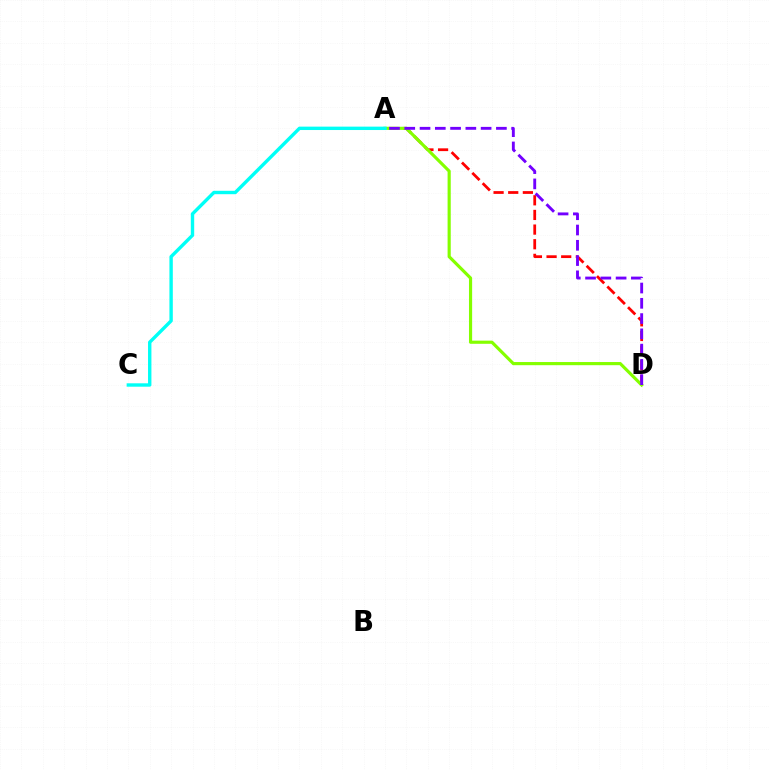{('A', 'D'): [{'color': '#ff0000', 'line_style': 'dashed', 'thickness': 1.99}, {'color': '#84ff00', 'line_style': 'solid', 'thickness': 2.27}, {'color': '#7200ff', 'line_style': 'dashed', 'thickness': 2.07}], ('A', 'C'): [{'color': '#00fff6', 'line_style': 'solid', 'thickness': 2.44}]}